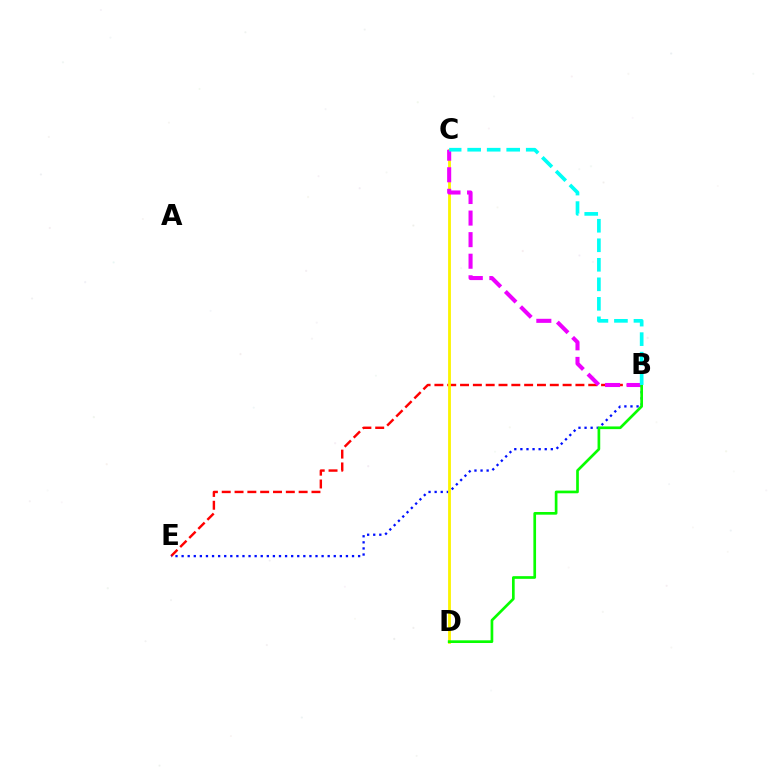{('B', 'E'): [{'color': '#ff0000', 'line_style': 'dashed', 'thickness': 1.74}, {'color': '#0010ff', 'line_style': 'dotted', 'thickness': 1.65}], ('C', 'D'): [{'color': '#fcf500', 'line_style': 'solid', 'thickness': 2.03}], ('B', 'C'): [{'color': '#ee00ff', 'line_style': 'dashed', 'thickness': 2.93}, {'color': '#00fff6', 'line_style': 'dashed', 'thickness': 2.65}], ('B', 'D'): [{'color': '#08ff00', 'line_style': 'solid', 'thickness': 1.93}]}